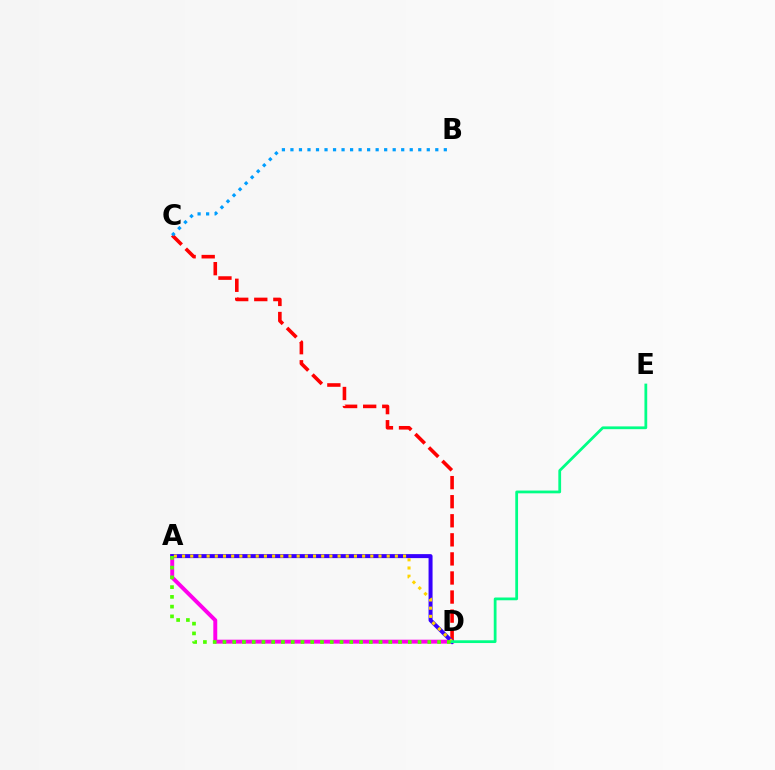{('A', 'D'): [{'color': '#ff00ed', 'line_style': 'solid', 'thickness': 2.84}, {'color': '#3700ff', 'line_style': 'solid', 'thickness': 2.88}, {'color': '#ffd500', 'line_style': 'dotted', 'thickness': 2.22}, {'color': '#4fff00', 'line_style': 'dotted', 'thickness': 2.65}], ('C', 'D'): [{'color': '#ff0000', 'line_style': 'dashed', 'thickness': 2.59}], ('B', 'C'): [{'color': '#009eff', 'line_style': 'dotted', 'thickness': 2.32}], ('D', 'E'): [{'color': '#00ff86', 'line_style': 'solid', 'thickness': 1.99}]}